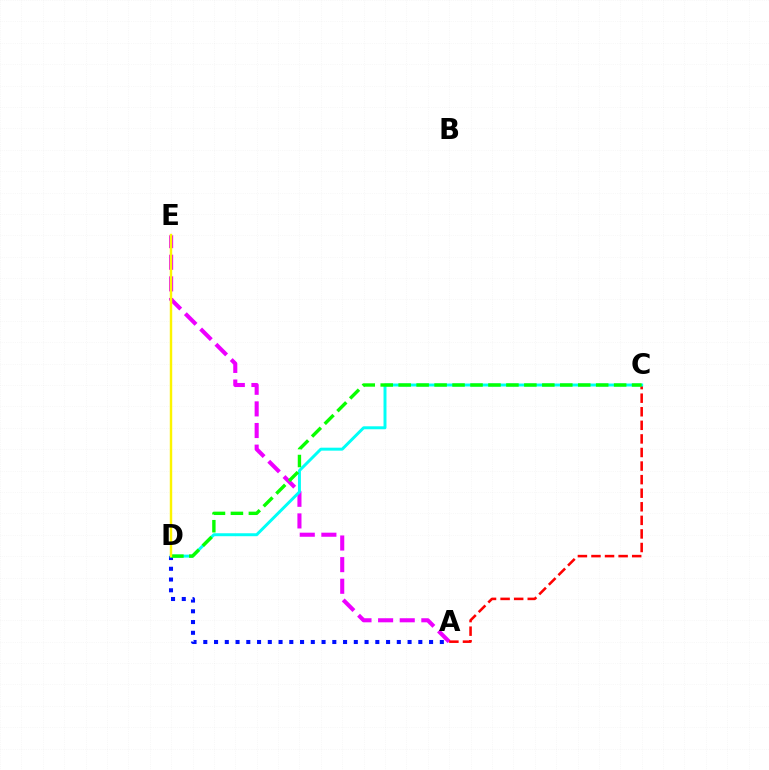{('A', 'E'): [{'color': '#ee00ff', 'line_style': 'dashed', 'thickness': 2.94}], ('A', 'D'): [{'color': '#0010ff', 'line_style': 'dotted', 'thickness': 2.92}], ('A', 'C'): [{'color': '#ff0000', 'line_style': 'dashed', 'thickness': 1.84}], ('C', 'D'): [{'color': '#00fff6', 'line_style': 'solid', 'thickness': 2.13}, {'color': '#08ff00', 'line_style': 'dashed', 'thickness': 2.44}], ('D', 'E'): [{'color': '#fcf500', 'line_style': 'solid', 'thickness': 1.75}]}